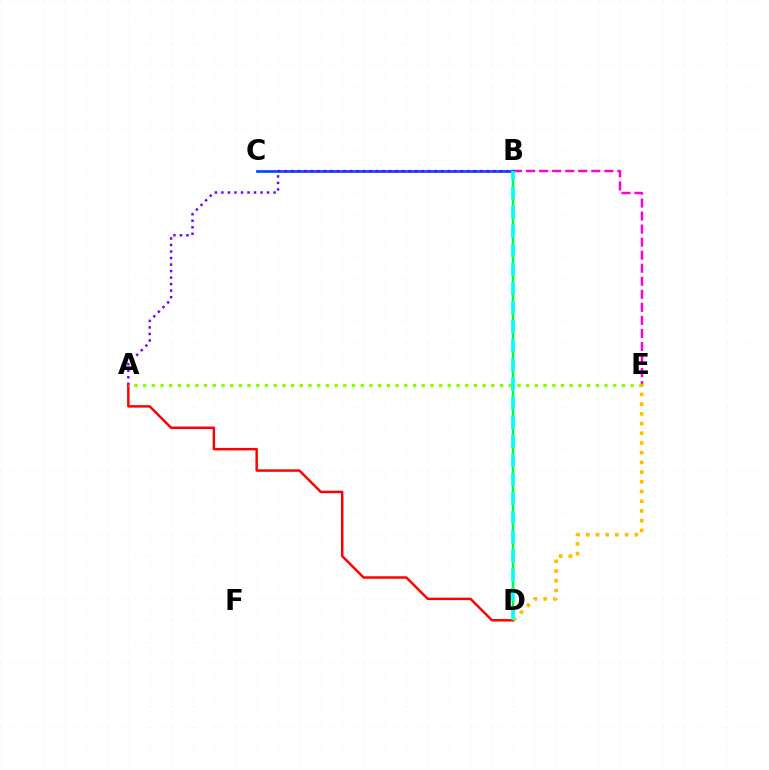{('B', 'E'): [{'color': '#ff00cf', 'line_style': 'dashed', 'thickness': 1.77}], ('B', 'D'): [{'color': '#00ff39', 'line_style': 'solid', 'thickness': 1.8}, {'color': '#00fff6', 'line_style': 'dashed', 'thickness': 2.6}], ('A', 'D'): [{'color': '#ff0000', 'line_style': 'solid', 'thickness': 1.77}], ('B', 'C'): [{'color': '#004bff', 'line_style': 'solid', 'thickness': 1.94}], ('A', 'B'): [{'color': '#7200ff', 'line_style': 'dotted', 'thickness': 1.77}], ('A', 'E'): [{'color': '#84ff00', 'line_style': 'dotted', 'thickness': 2.37}], ('D', 'E'): [{'color': '#ffbd00', 'line_style': 'dotted', 'thickness': 2.64}]}